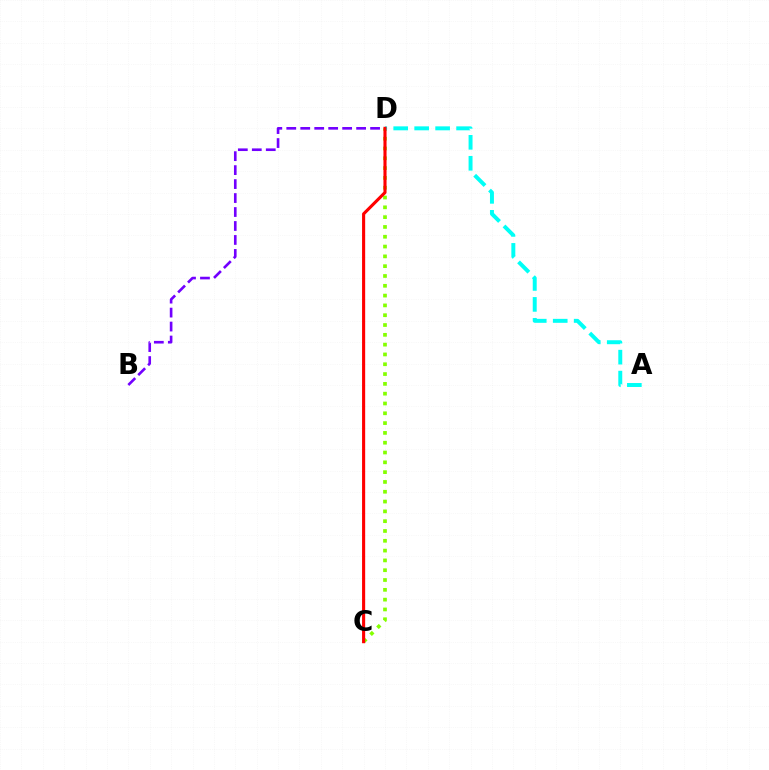{('B', 'D'): [{'color': '#7200ff', 'line_style': 'dashed', 'thickness': 1.9}], ('C', 'D'): [{'color': '#84ff00', 'line_style': 'dotted', 'thickness': 2.66}, {'color': '#ff0000', 'line_style': 'solid', 'thickness': 2.24}], ('A', 'D'): [{'color': '#00fff6', 'line_style': 'dashed', 'thickness': 2.85}]}